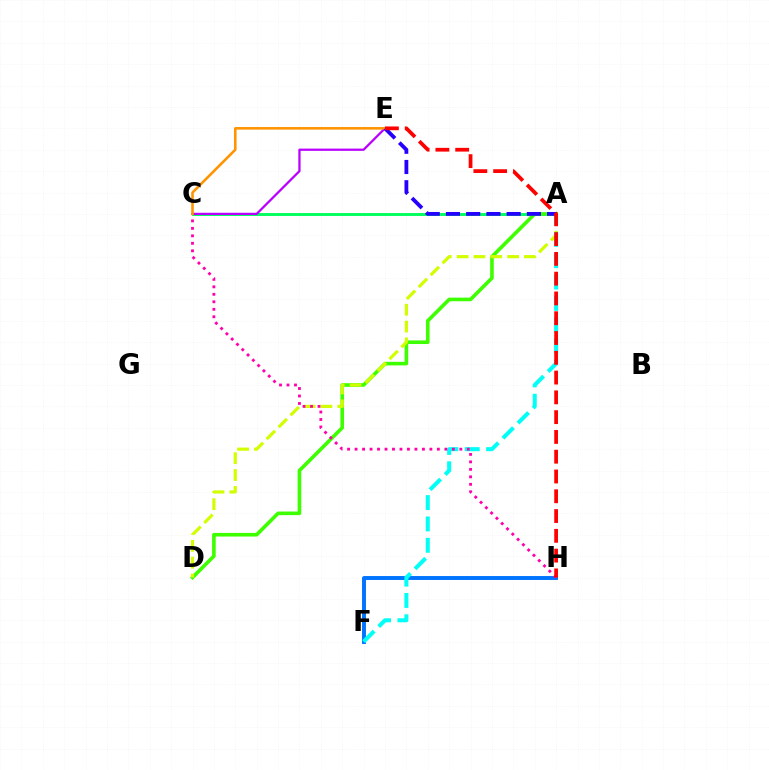{('A', 'C'): [{'color': '#00ff5c', 'line_style': 'solid', 'thickness': 2.09}], ('F', 'H'): [{'color': '#0074ff', 'line_style': 'solid', 'thickness': 2.82}], ('C', 'E'): [{'color': '#b900ff', 'line_style': 'solid', 'thickness': 1.62}, {'color': '#ff9400', 'line_style': 'solid', 'thickness': 1.87}], ('A', 'D'): [{'color': '#3dff00', 'line_style': 'solid', 'thickness': 2.6}, {'color': '#d1ff00', 'line_style': 'dashed', 'thickness': 2.29}], ('A', 'F'): [{'color': '#00fff6', 'line_style': 'dashed', 'thickness': 2.9}], ('C', 'H'): [{'color': '#ff00ac', 'line_style': 'dotted', 'thickness': 2.03}], ('A', 'E'): [{'color': '#2500ff', 'line_style': 'dashed', 'thickness': 2.75}], ('E', 'H'): [{'color': '#ff0000', 'line_style': 'dashed', 'thickness': 2.69}]}